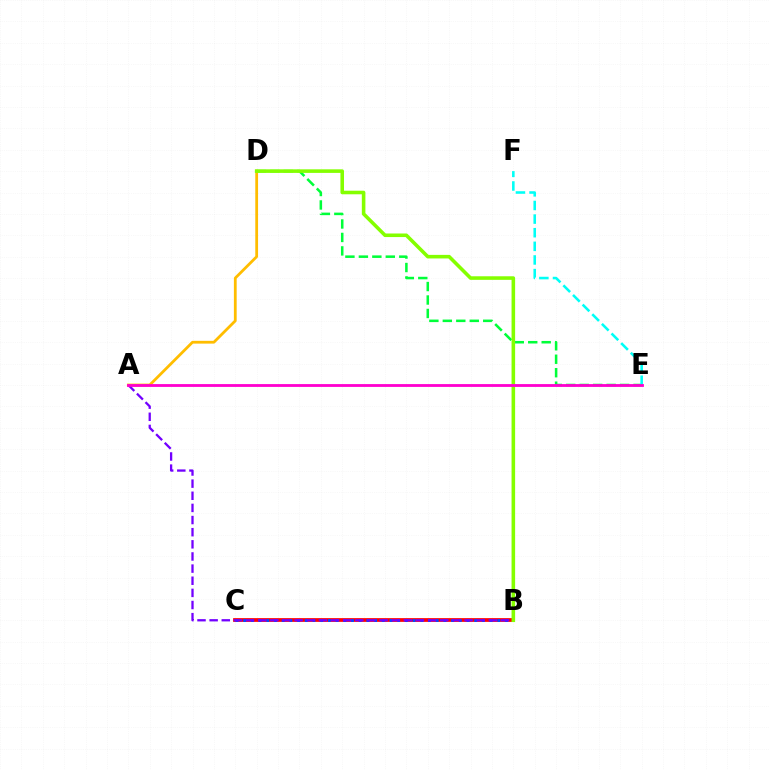{('B', 'C'): [{'color': '#ff0000', 'line_style': 'solid', 'thickness': 2.69}, {'color': '#004bff', 'line_style': 'dotted', 'thickness': 2.09}], ('A', 'D'): [{'color': '#ffbd00', 'line_style': 'solid', 'thickness': 2.0}], ('A', 'B'): [{'color': '#7200ff', 'line_style': 'dashed', 'thickness': 1.65}], ('D', 'E'): [{'color': '#00ff39', 'line_style': 'dashed', 'thickness': 1.83}], ('E', 'F'): [{'color': '#00fff6', 'line_style': 'dashed', 'thickness': 1.85}], ('B', 'D'): [{'color': '#84ff00', 'line_style': 'solid', 'thickness': 2.57}], ('A', 'E'): [{'color': '#ff00cf', 'line_style': 'solid', 'thickness': 2.03}]}